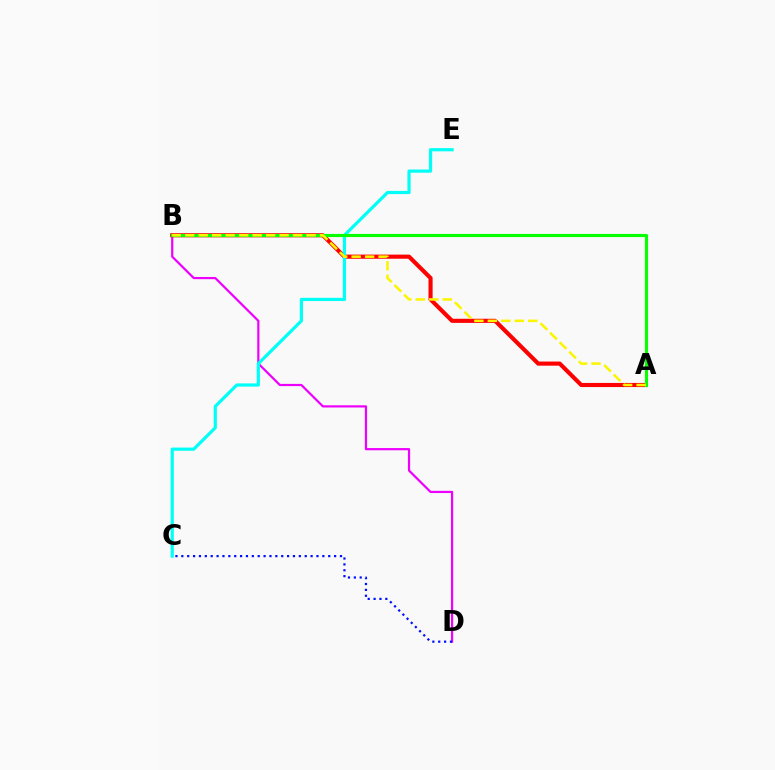{('B', 'D'): [{'color': '#ee00ff', 'line_style': 'solid', 'thickness': 1.59}], ('A', 'B'): [{'color': '#ff0000', 'line_style': 'solid', 'thickness': 2.96}, {'color': '#08ff00', 'line_style': 'solid', 'thickness': 2.26}, {'color': '#fcf500', 'line_style': 'dashed', 'thickness': 1.83}], ('C', 'E'): [{'color': '#00fff6', 'line_style': 'solid', 'thickness': 2.3}], ('C', 'D'): [{'color': '#0010ff', 'line_style': 'dotted', 'thickness': 1.6}]}